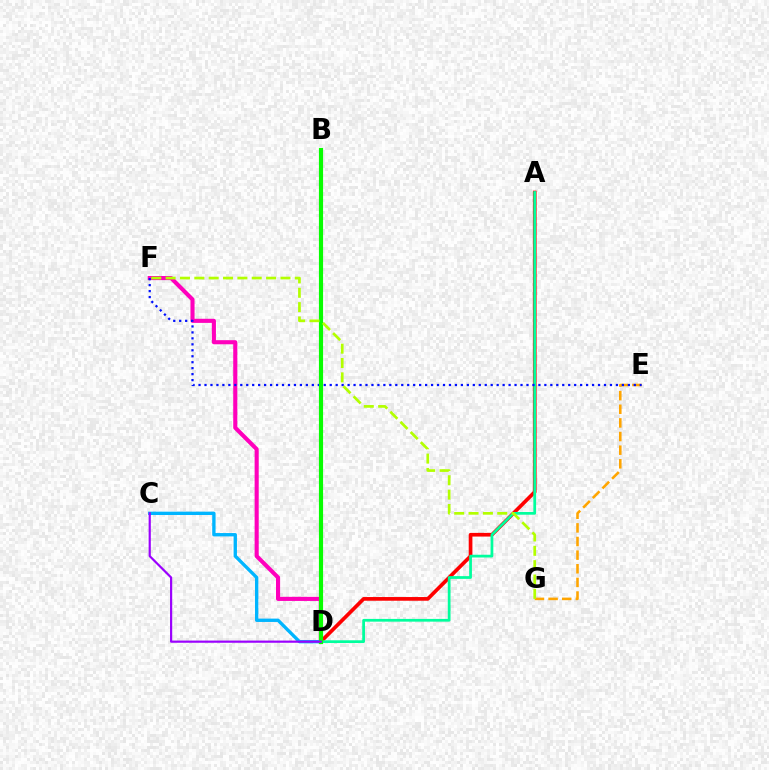{('A', 'D'): [{'color': '#ff0000', 'line_style': 'solid', 'thickness': 2.66}, {'color': '#00ff9d', 'line_style': 'solid', 'thickness': 1.98}], ('D', 'F'): [{'color': '#ff00bd', 'line_style': 'solid', 'thickness': 2.95}], ('E', 'G'): [{'color': '#ffa500', 'line_style': 'dashed', 'thickness': 1.85}], ('E', 'F'): [{'color': '#0010ff', 'line_style': 'dotted', 'thickness': 1.62}], ('C', 'D'): [{'color': '#00b5ff', 'line_style': 'solid', 'thickness': 2.41}, {'color': '#9b00ff', 'line_style': 'solid', 'thickness': 1.57}], ('B', 'D'): [{'color': '#08ff00', 'line_style': 'solid', 'thickness': 2.99}], ('F', 'G'): [{'color': '#b3ff00', 'line_style': 'dashed', 'thickness': 1.95}]}